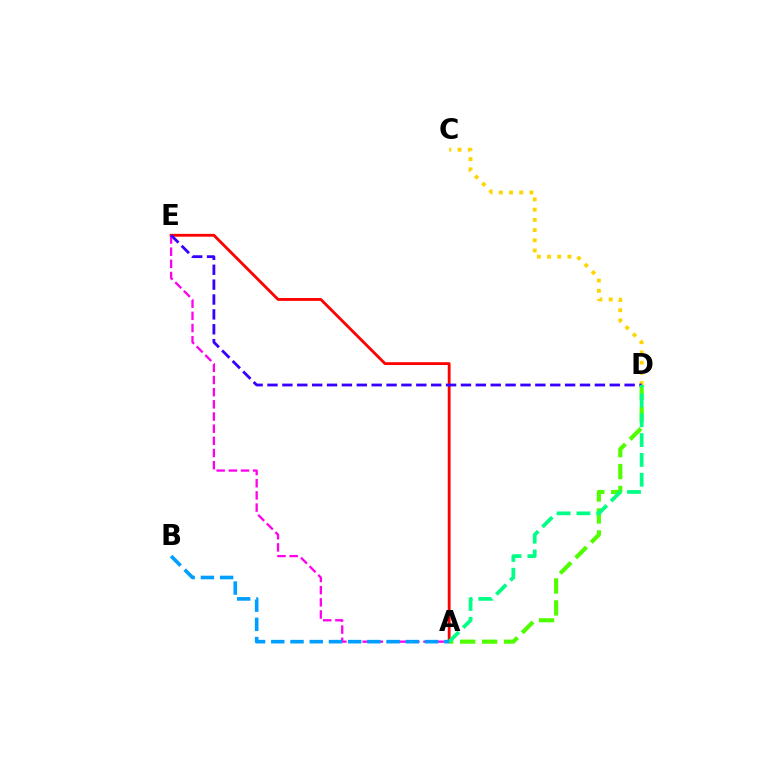{('C', 'D'): [{'color': '#ffd500', 'line_style': 'dotted', 'thickness': 2.77}], ('A', 'E'): [{'color': '#ff0000', 'line_style': 'solid', 'thickness': 2.04}, {'color': '#ff00ed', 'line_style': 'dashed', 'thickness': 1.65}], ('A', 'D'): [{'color': '#4fff00', 'line_style': 'dashed', 'thickness': 2.98}, {'color': '#00ff86', 'line_style': 'dashed', 'thickness': 2.69}], ('D', 'E'): [{'color': '#3700ff', 'line_style': 'dashed', 'thickness': 2.02}], ('A', 'B'): [{'color': '#009eff', 'line_style': 'dashed', 'thickness': 2.61}]}